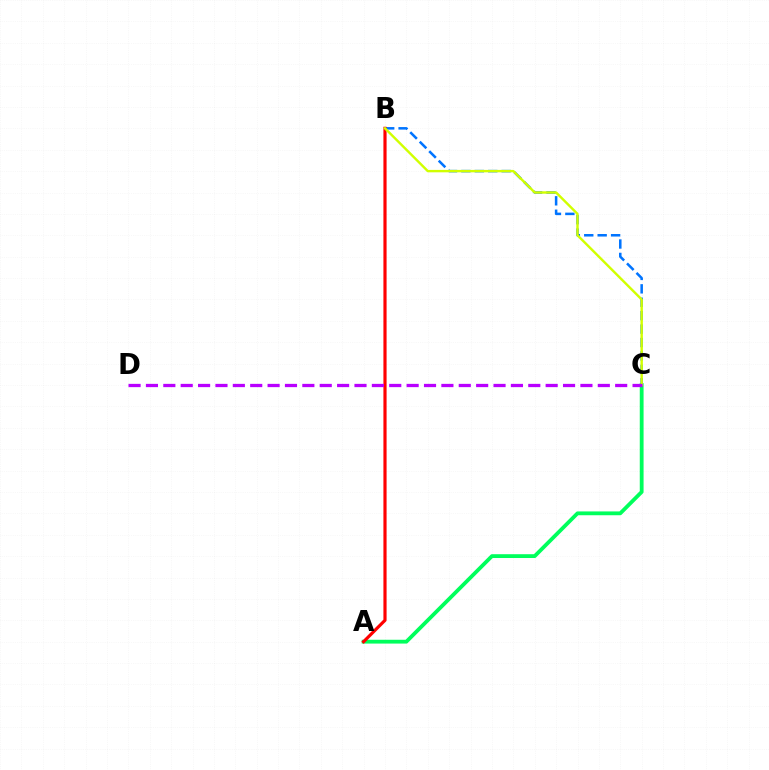{('B', 'C'): [{'color': '#0074ff', 'line_style': 'dashed', 'thickness': 1.82}, {'color': '#d1ff00', 'line_style': 'solid', 'thickness': 1.74}], ('A', 'C'): [{'color': '#00ff5c', 'line_style': 'solid', 'thickness': 2.75}], ('A', 'B'): [{'color': '#ff0000', 'line_style': 'solid', 'thickness': 2.28}], ('C', 'D'): [{'color': '#b900ff', 'line_style': 'dashed', 'thickness': 2.36}]}